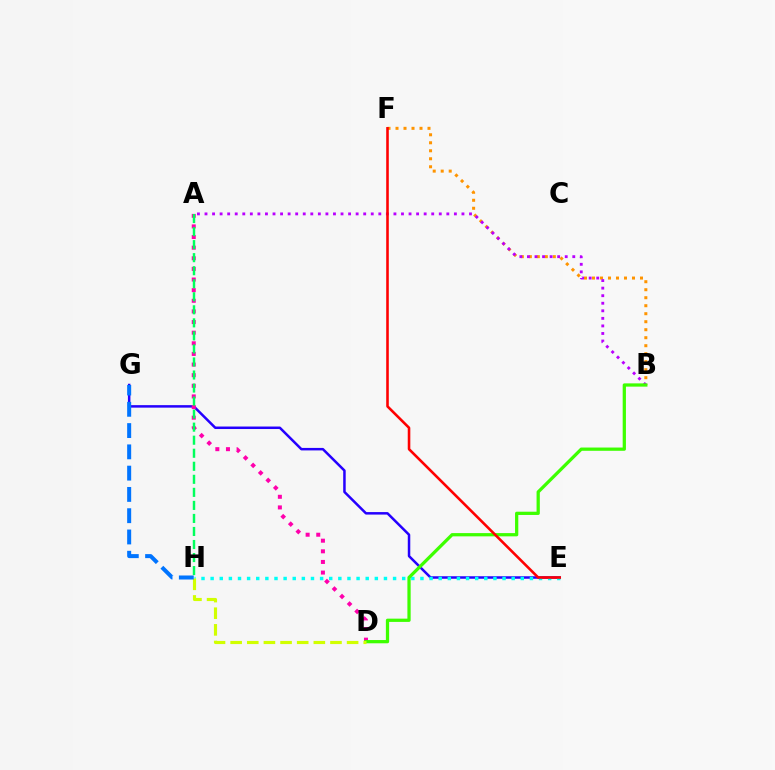{('B', 'F'): [{'color': '#ff9400', 'line_style': 'dotted', 'thickness': 2.17}], ('A', 'B'): [{'color': '#b900ff', 'line_style': 'dotted', 'thickness': 2.05}], ('E', 'G'): [{'color': '#2500ff', 'line_style': 'solid', 'thickness': 1.8}], ('E', 'H'): [{'color': '#00fff6', 'line_style': 'dotted', 'thickness': 2.48}], ('A', 'D'): [{'color': '#ff00ac', 'line_style': 'dotted', 'thickness': 2.89}], ('B', 'D'): [{'color': '#3dff00', 'line_style': 'solid', 'thickness': 2.34}], ('D', 'H'): [{'color': '#d1ff00', 'line_style': 'dashed', 'thickness': 2.26}], ('E', 'F'): [{'color': '#ff0000', 'line_style': 'solid', 'thickness': 1.86}], ('A', 'H'): [{'color': '#00ff5c', 'line_style': 'dashed', 'thickness': 1.77}], ('G', 'H'): [{'color': '#0074ff', 'line_style': 'dashed', 'thickness': 2.89}]}